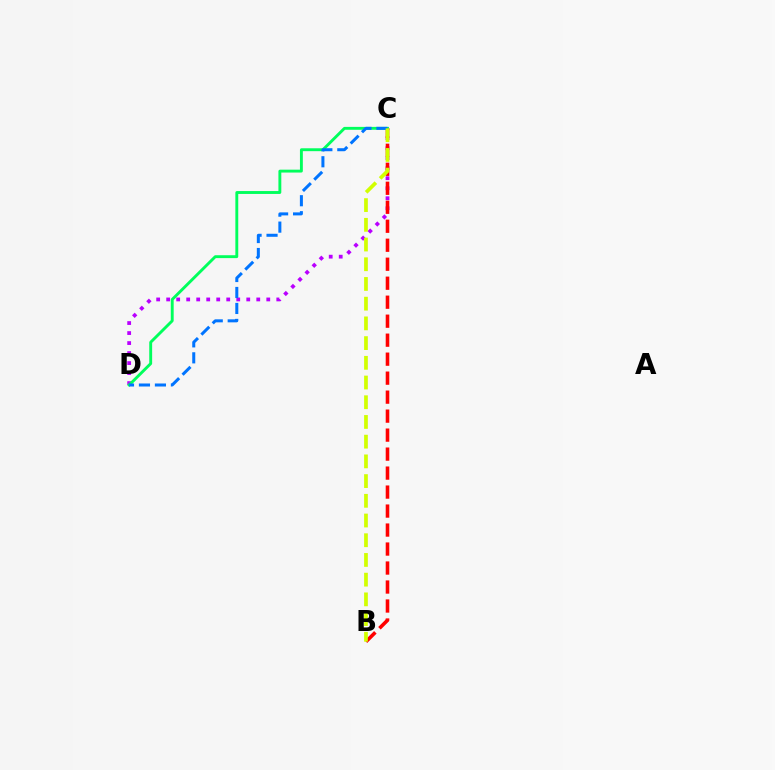{('C', 'D'): [{'color': '#b900ff', 'line_style': 'dotted', 'thickness': 2.72}, {'color': '#00ff5c', 'line_style': 'solid', 'thickness': 2.08}, {'color': '#0074ff', 'line_style': 'dashed', 'thickness': 2.17}], ('B', 'C'): [{'color': '#ff0000', 'line_style': 'dashed', 'thickness': 2.58}, {'color': '#d1ff00', 'line_style': 'dashed', 'thickness': 2.68}]}